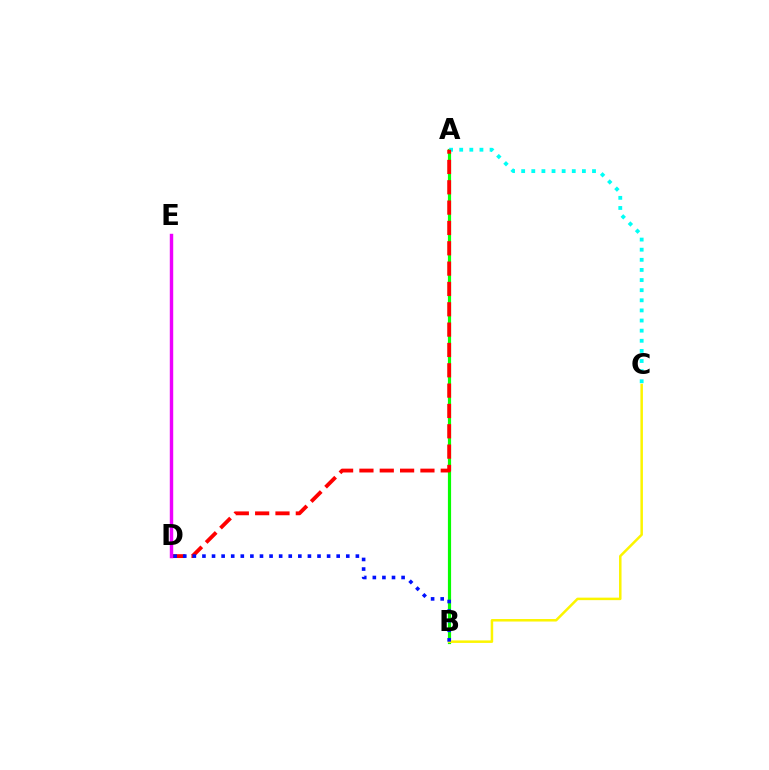{('A', 'B'): [{'color': '#08ff00', 'line_style': 'solid', 'thickness': 2.29}], ('A', 'C'): [{'color': '#00fff6', 'line_style': 'dotted', 'thickness': 2.75}], ('A', 'D'): [{'color': '#ff0000', 'line_style': 'dashed', 'thickness': 2.76}], ('B', 'C'): [{'color': '#fcf500', 'line_style': 'solid', 'thickness': 1.8}], ('D', 'E'): [{'color': '#ee00ff', 'line_style': 'solid', 'thickness': 2.47}], ('B', 'D'): [{'color': '#0010ff', 'line_style': 'dotted', 'thickness': 2.61}]}